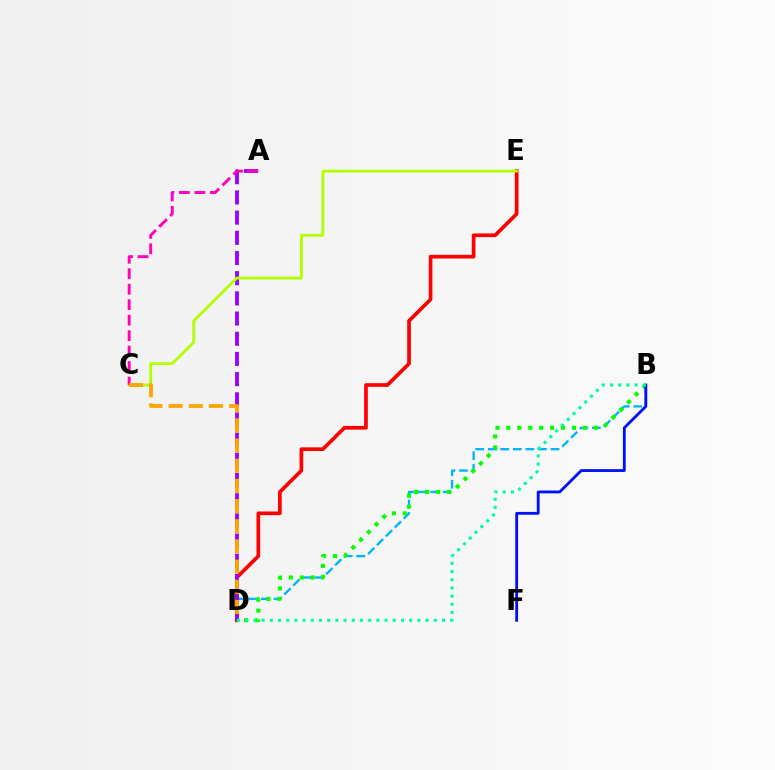{('D', 'E'): [{'color': '#ff0000', 'line_style': 'solid', 'thickness': 2.66}], ('B', 'D'): [{'color': '#00b5ff', 'line_style': 'dashed', 'thickness': 1.7}, {'color': '#08ff00', 'line_style': 'dotted', 'thickness': 2.97}, {'color': '#00ff9d', 'line_style': 'dotted', 'thickness': 2.23}], ('B', 'F'): [{'color': '#0010ff', 'line_style': 'solid', 'thickness': 2.03}], ('A', 'D'): [{'color': '#9b00ff', 'line_style': 'dashed', 'thickness': 2.74}], ('C', 'E'): [{'color': '#b3ff00', 'line_style': 'solid', 'thickness': 2.03}], ('A', 'C'): [{'color': '#ff00bd', 'line_style': 'dashed', 'thickness': 2.1}], ('C', 'D'): [{'color': '#ffa500', 'line_style': 'dashed', 'thickness': 2.74}]}